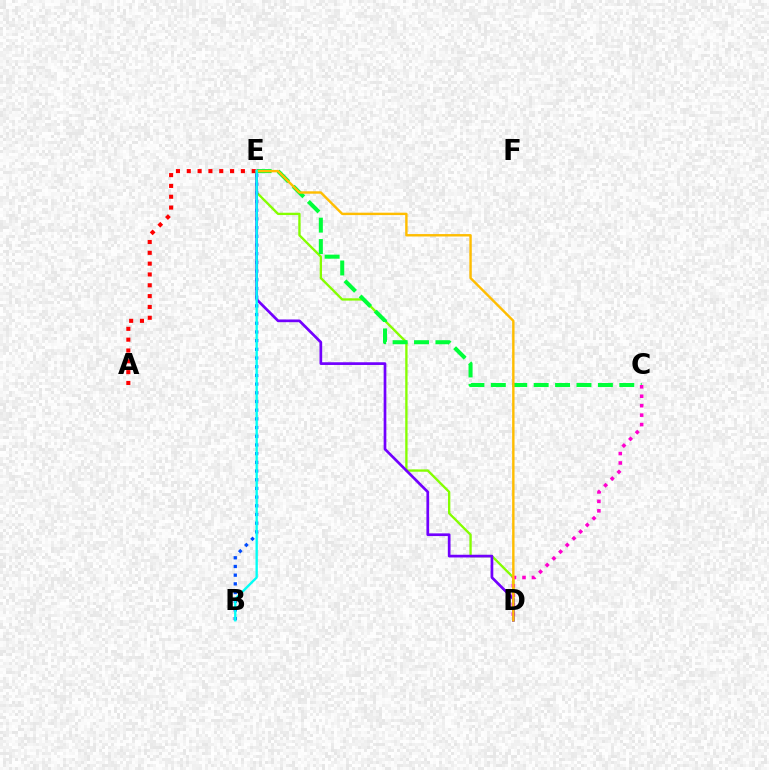{('D', 'E'): [{'color': '#84ff00', 'line_style': 'solid', 'thickness': 1.68}, {'color': '#7200ff', 'line_style': 'solid', 'thickness': 1.95}, {'color': '#ffbd00', 'line_style': 'solid', 'thickness': 1.74}], ('B', 'E'): [{'color': '#004bff', 'line_style': 'dotted', 'thickness': 2.36}, {'color': '#00fff6', 'line_style': 'solid', 'thickness': 1.69}], ('C', 'E'): [{'color': '#00ff39', 'line_style': 'dashed', 'thickness': 2.91}], ('C', 'D'): [{'color': '#ff00cf', 'line_style': 'dotted', 'thickness': 2.57}], ('A', 'E'): [{'color': '#ff0000', 'line_style': 'dotted', 'thickness': 2.94}]}